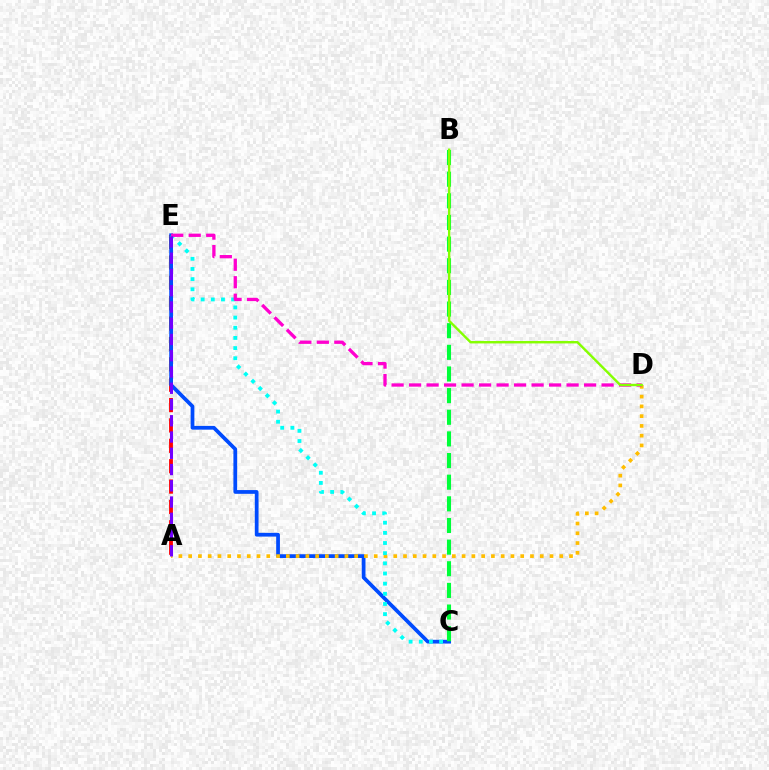{('A', 'E'): [{'color': '#ff0000', 'line_style': 'dashed', 'thickness': 2.77}, {'color': '#7200ff', 'line_style': 'dashed', 'thickness': 2.21}], ('C', 'E'): [{'color': '#004bff', 'line_style': 'solid', 'thickness': 2.69}, {'color': '#00fff6', 'line_style': 'dotted', 'thickness': 2.76}], ('A', 'D'): [{'color': '#ffbd00', 'line_style': 'dotted', 'thickness': 2.65}], ('D', 'E'): [{'color': '#ff00cf', 'line_style': 'dashed', 'thickness': 2.38}], ('B', 'C'): [{'color': '#00ff39', 'line_style': 'dashed', 'thickness': 2.94}], ('B', 'D'): [{'color': '#84ff00', 'line_style': 'solid', 'thickness': 1.73}]}